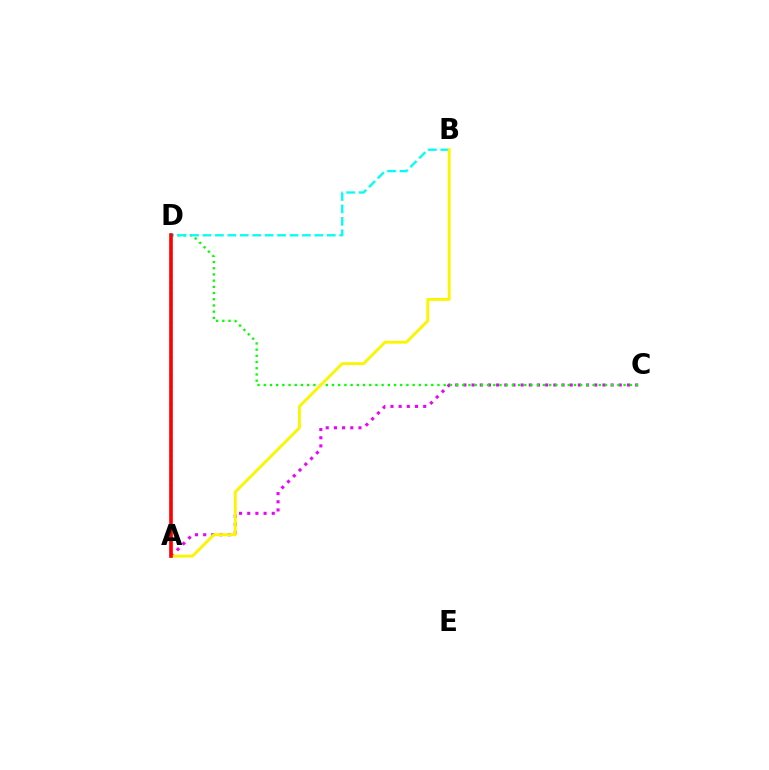{('A', 'C'): [{'color': '#ee00ff', 'line_style': 'dotted', 'thickness': 2.22}], ('C', 'D'): [{'color': '#08ff00', 'line_style': 'dotted', 'thickness': 1.69}], ('A', 'D'): [{'color': '#0010ff', 'line_style': 'dotted', 'thickness': 1.58}, {'color': '#ff0000', 'line_style': 'solid', 'thickness': 2.61}], ('B', 'D'): [{'color': '#00fff6', 'line_style': 'dashed', 'thickness': 1.69}], ('A', 'B'): [{'color': '#fcf500', 'line_style': 'solid', 'thickness': 2.07}]}